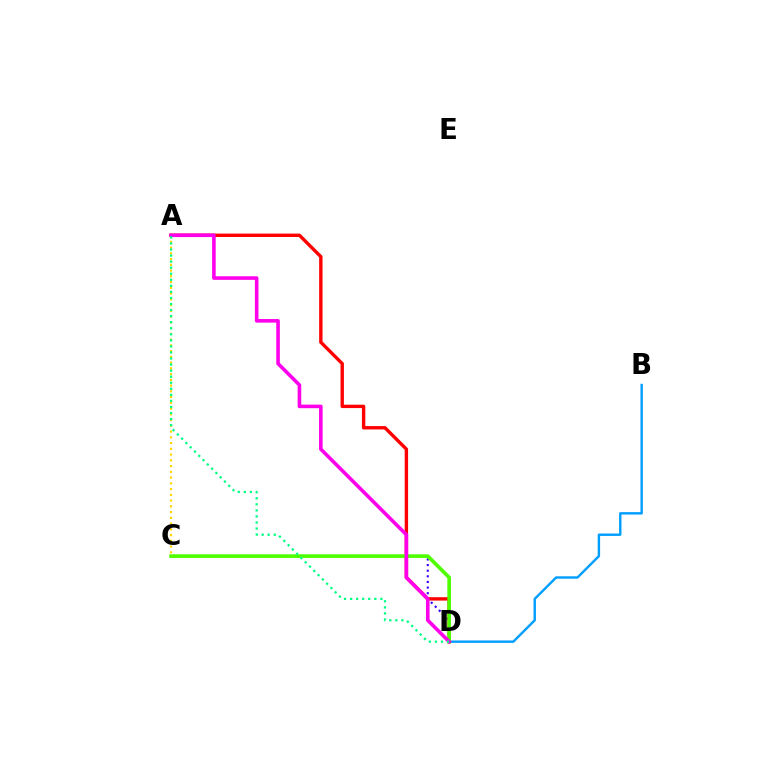{('C', 'D'): [{'color': '#3700ff', 'line_style': 'dotted', 'thickness': 1.53}, {'color': '#4fff00', 'line_style': 'solid', 'thickness': 2.63}], ('B', 'D'): [{'color': '#009eff', 'line_style': 'solid', 'thickness': 1.73}], ('A', 'C'): [{'color': '#ffd500', 'line_style': 'dotted', 'thickness': 1.56}], ('A', 'D'): [{'color': '#ff0000', 'line_style': 'solid', 'thickness': 2.44}, {'color': '#ff00ed', 'line_style': 'solid', 'thickness': 2.59}, {'color': '#00ff86', 'line_style': 'dotted', 'thickness': 1.65}]}